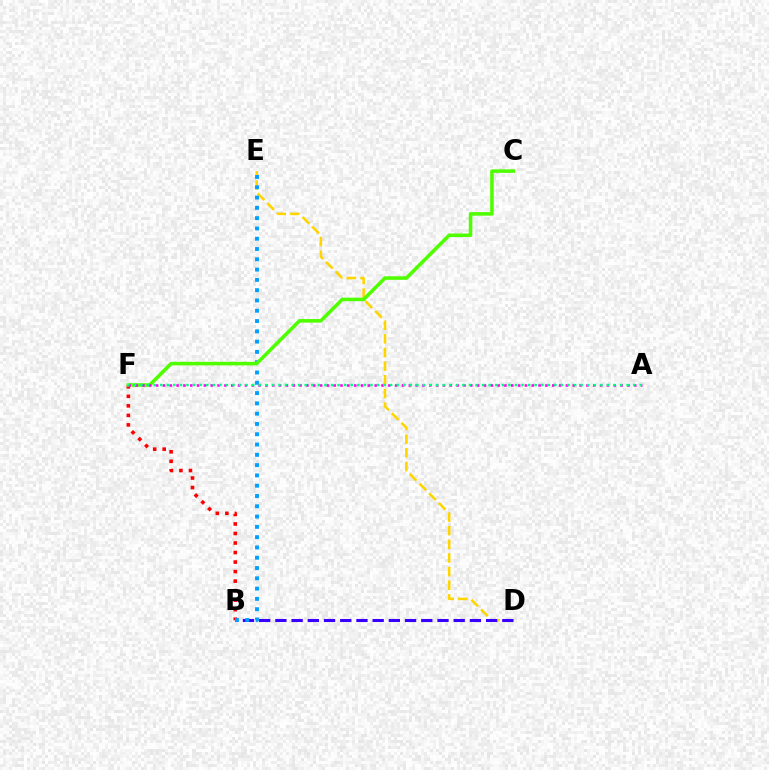{('D', 'E'): [{'color': '#ffd500', 'line_style': 'dashed', 'thickness': 1.85}], ('B', 'F'): [{'color': '#ff0000', 'line_style': 'dotted', 'thickness': 2.59}], ('B', 'D'): [{'color': '#3700ff', 'line_style': 'dashed', 'thickness': 2.2}], ('B', 'E'): [{'color': '#009eff', 'line_style': 'dotted', 'thickness': 2.8}], ('C', 'F'): [{'color': '#4fff00', 'line_style': 'solid', 'thickness': 2.56}], ('A', 'F'): [{'color': '#ff00ed', 'line_style': 'dotted', 'thickness': 1.86}, {'color': '#00ff86', 'line_style': 'dotted', 'thickness': 1.78}]}